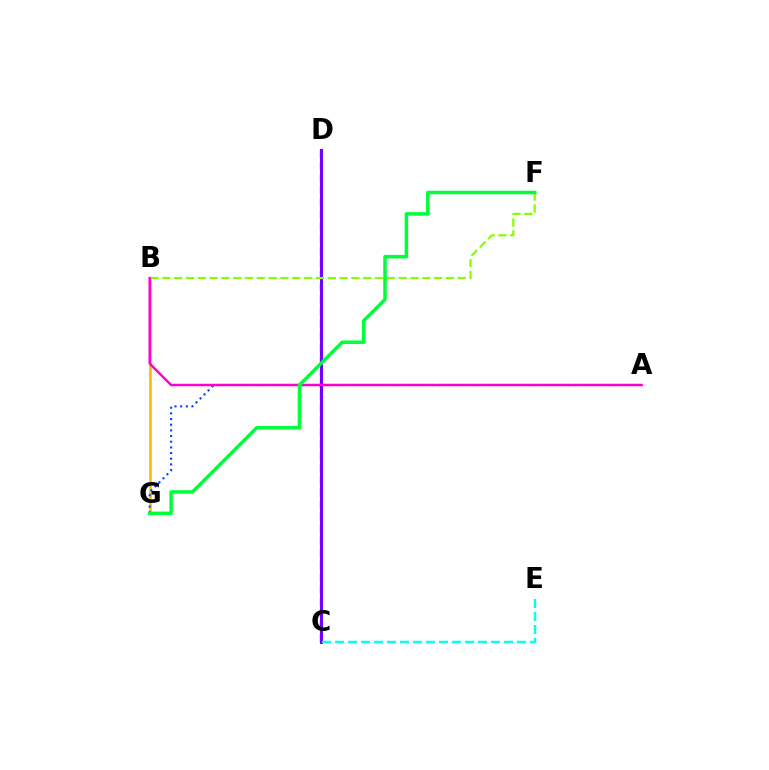{('B', 'G'): [{'color': '#ffbd00', 'line_style': 'solid', 'thickness': 1.95}], ('A', 'G'): [{'color': '#004bff', 'line_style': 'dotted', 'thickness': 1.54}], ('C', 'D'): [{'color': '#ff0000', 'line_style': 'dashed', 'thickness': 1.64}, {'color': '#7200ff', 'line_style': 'solid', 'thickness': 2.22}], ('C', 'E'): [{'color': '#00fff6', 'line_style': 'dashed', 'thickness': 1.77}], ('B', 'F'): [{'color': '#84ff00', 'line_style': 'dashed', 'thickness': 1.61}], ('A', 'B'): [{'color': '#ff00cf', 'line_style': 'solid', 'thickness': 1.77}], ('F', 'G'): [{'color': '#00ff39', 'line_style': 'solid', 'thickness': 2.53}]}